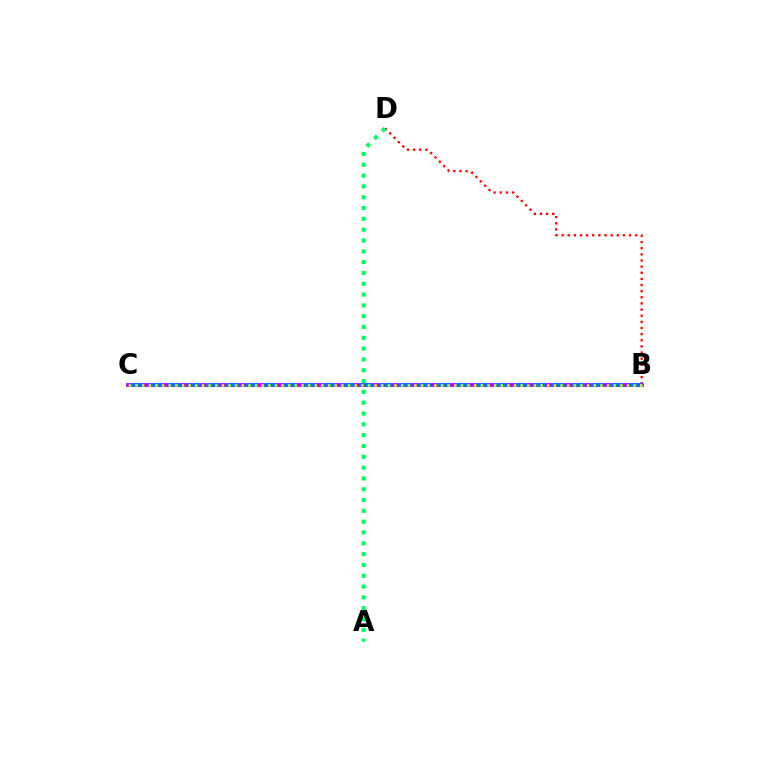{('B', 'D'): [{'color': '#ff0000', 'line_style': 'dotted', 'thickness': 1.67}], ('B', 'C'): [{'color': '#b900ff', 'line_style': 'solid', 'thickness': 2.71}, {'color': '#0074ff', 'line_style': 'dashed', 'thickness': 2.61}, {'color': '#d1ff00', 'line_style': 'dotted', 'thickness': 1.8}], ('A', 'D'): [{'color': '#00ff5c', 'line_style': 'dotted', 'thickness': 2.94}]}